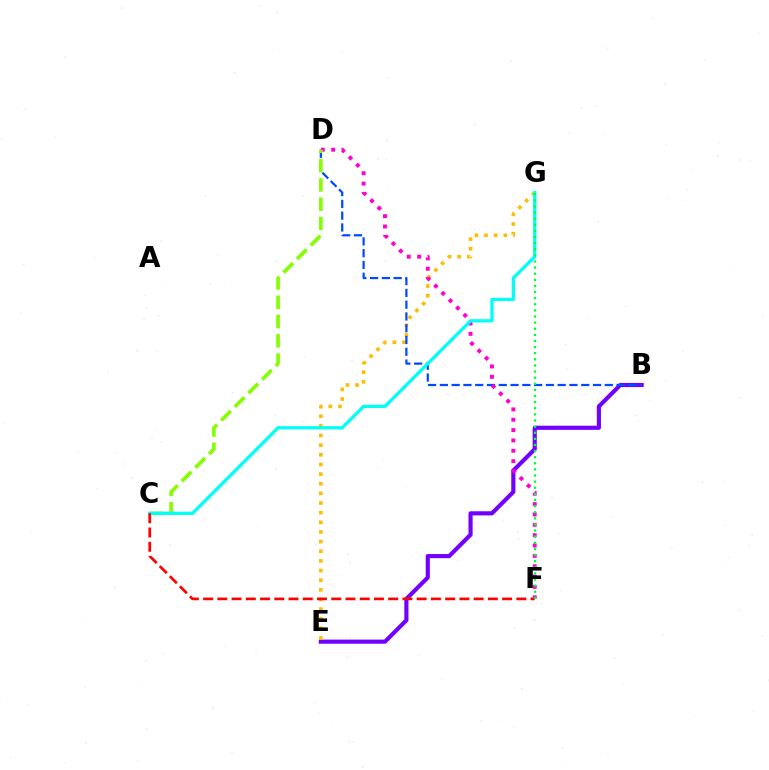{('B', 'E'): [{'color': '#7200ff', 'line_style': 'solid', 'thickness': 2.98}], ('E', 'G'): [{'color': '#ffbd00', 'line_style': 'dotted', 'thickness': 2.62}], ('B', 'D'): [{'color': '#004bff', 'line_style': 'dashed', 'thickness': 1.6}], ('D', 'F'): [{'color': '#ff00cf', 'line_style': 'dotted', 'thickness': 2.81}], ('C', 'D'): [{'color': '#84ff00', 'line_style': 'dashed', 'thickness': 2.62}], ('C', 'G'): [{'color': '#00fff6', 'line_style': 'solid', 'thickness': 2.35}], ('C', 'F'): [{'color': '#ff0000', 'line_style': 'dashed', 'thickness': 1.93}], ('F', 'G'): [{'color': '#00ff39', 'line_style': 'dotted', 'thickness': 1.66}]}